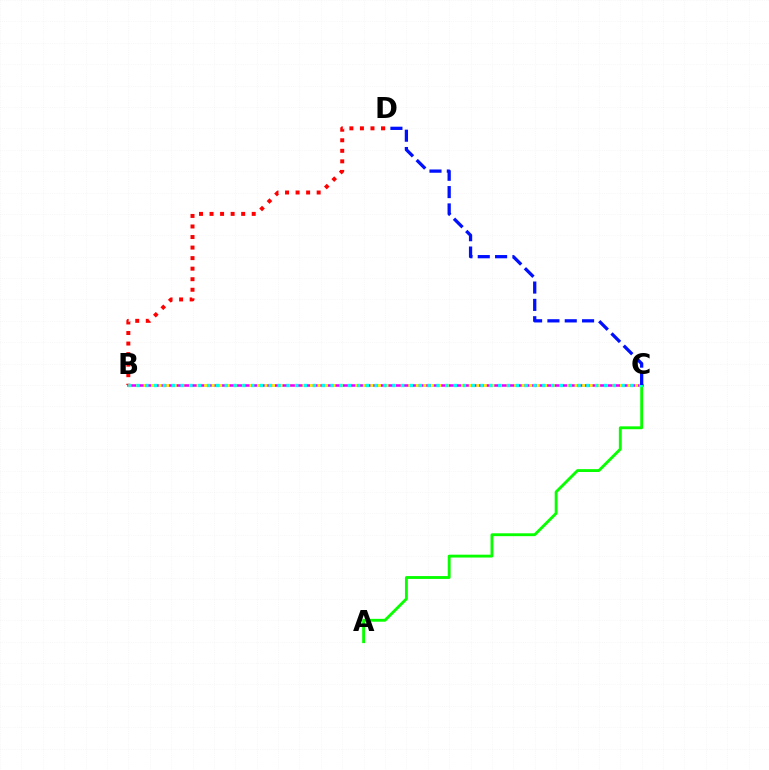{('B', 'D'): [{'color': '#ff0000', 'line_style': 'dotted', 'thickness': 2.86}], ('B', 'C'): [{'color': '#ee00ff', 'line_style': 'solid', 'thickness': 1.85}, {'color': '#fcf500', 'line_style': 'dotted', 'thickness': 2.05}, {'color': '#00fff6', 'line_style': 'dotted', 'thickness': 2.4}], ('A', 'C'): [{'color': '#08ff00', 'line_style': 'solid', 'thickness': 2.06}], ('C', 'D'): [{'color': '#0010ff', 'line_style': 'dashed', 'thickness': 2.35}]}